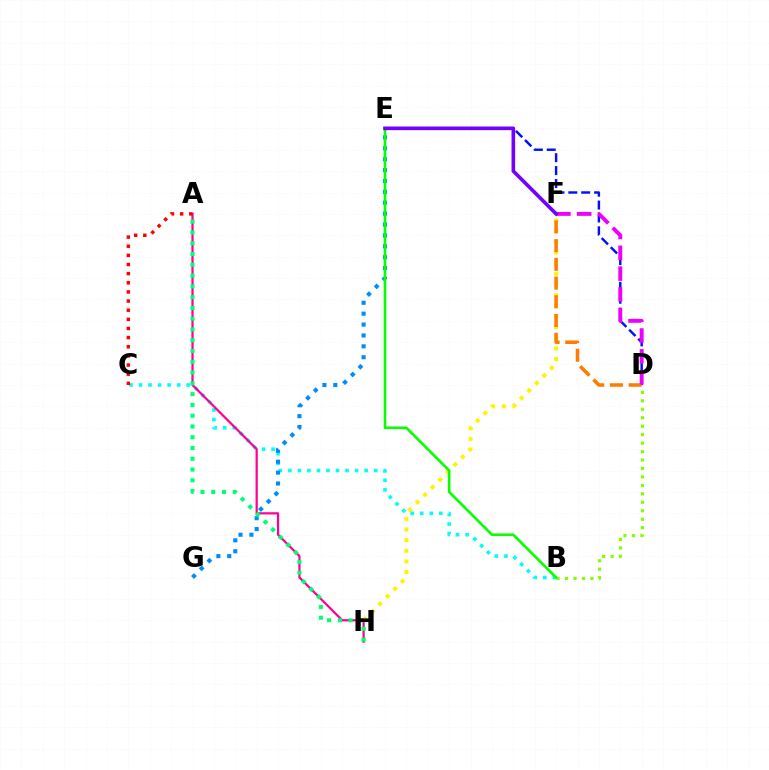{('F', 'H'): [{'color': '#fcf500', 'line_style': 'dotted', 'thickness': 2.89}], ('B', 'C'): [{'color': '#00fff6', 'line_style': 'dotted', 'thickness': 2.59}], ('B', 'D'): [{'color': '#84ff00', 'line_style': 'dotted', 'thickness': 2.3}], ('D', 'E'): [{'color': '#0010ff', 'line_style': 'dashed', 'thickness': 1.75}], ('D', 'F'): [{'color': '#ff7c00', 'line_style': 'dashed', 'thickness': 2.54}, {'color': '#ee00ff', 'line_style': 'dashed', 'thickness': 2.83}], ('A', 'H'): [{'color': '#ff0094', 'line_style': 'solid', 'thickness': 1.6}, {'color': '#00ff74', 'line_style': 'dotted', 'thickness': 2.93}], ('E', 'G'): [{'color': '#008cff', 'line_style': 'dotted', 'thickness': 2.96}], ('B', 'E'): [{'color': '#08ff00', 'line_style': 'solid', 'thickness': 1.88}], ('A', 'C'): [{'color': '#ff0000', 'line_style': 'dotted', 'thickness': 2.48}], ('E', 'F'): [{'color': '#7200ff', 'line_style': 'solid', 'thickness': 2.61}]}